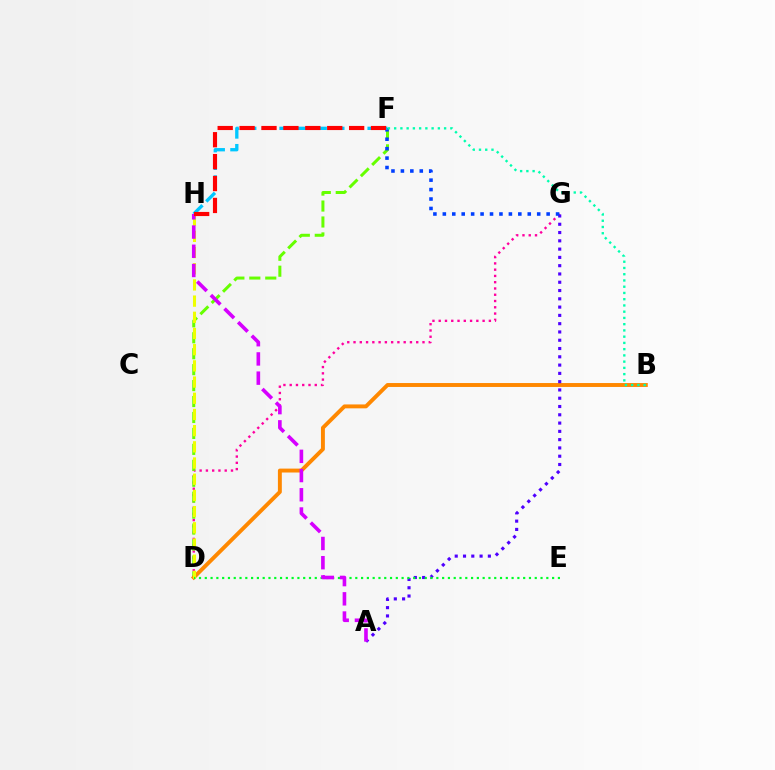{('D', 'G'): [{'color': '#ff00a0', 'line_style': 'dotted', 'thickness': 1.7}], ('D', 'F'): [{'color': '#66ff00', 'line_style': 'dashed', 'thickness': 2.17}], ('B', 'D'): [{'color': '#ff8800', 'line_style': 'solid', 'thickness': 2.82}], ('A', 'G'): [{'color': '#4f00ff', 'line_style': 'dotted', 'thickness': 2.25}], ('F', 'G'): [{'color': '#003fff', 'line_style': 'dotted', 'thickness': 2.56}], ('F', 'H'): [{'color': '#00c7ff', 'line_style': 'dashed', 'thickness': 2.39}, {'color': '#ff0000', 'line_style': 'dashed', 'thickness': 2.98}], ('D', 'H'): [{'color': '#eeff00', 'line_style': 'dashed', 'thickness': 2.2}], ('B', 'F'): [{'color': '#00ffaf', 'line_style': 'dotted', 'thickness': 1.7}], ('D', 'E'): [{'color': '#00ff27', 'line_style': 'dotted', 'thickness': 1.57}], ('A', 'H'): [{'color': '#d600ff', 'line_style': 'dashed', 'thickness': 2.61}]}